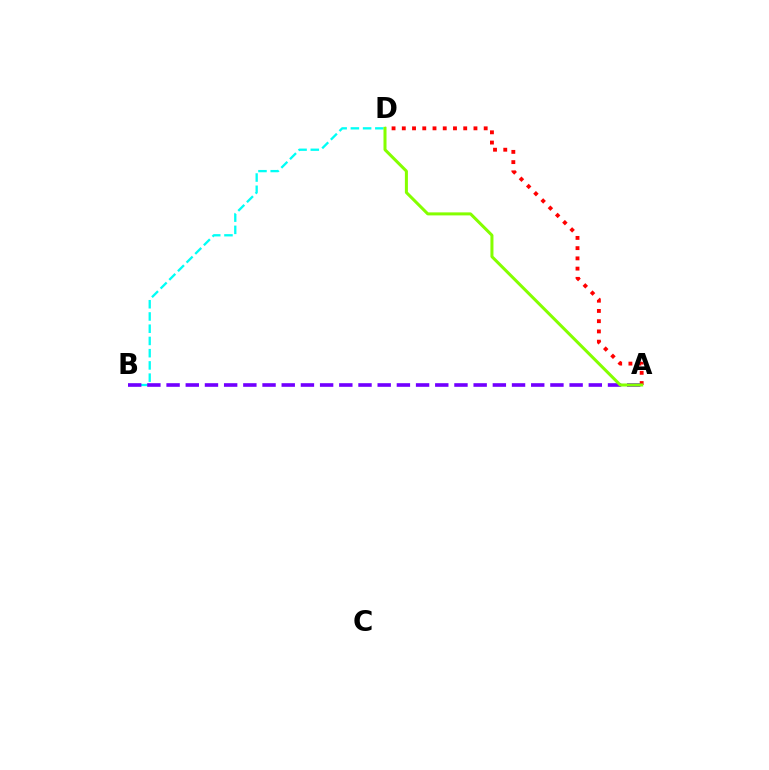{('B', 'D'): [{'color': '#00fff6', 'line_style': 'dashed', 'thickness': 1.66}], ('A', 'D'): [{'color': '#ff0000', 'line_style': 'dotted', 'thickness': 2.78}, {'color': '#84ff00', 'line_style': 'solid', 'thickness': 2.18}], ('A', 'B'): [{'color': '#7200ff', 'line_style': 'dashed', 'thickness': 2.61}]}